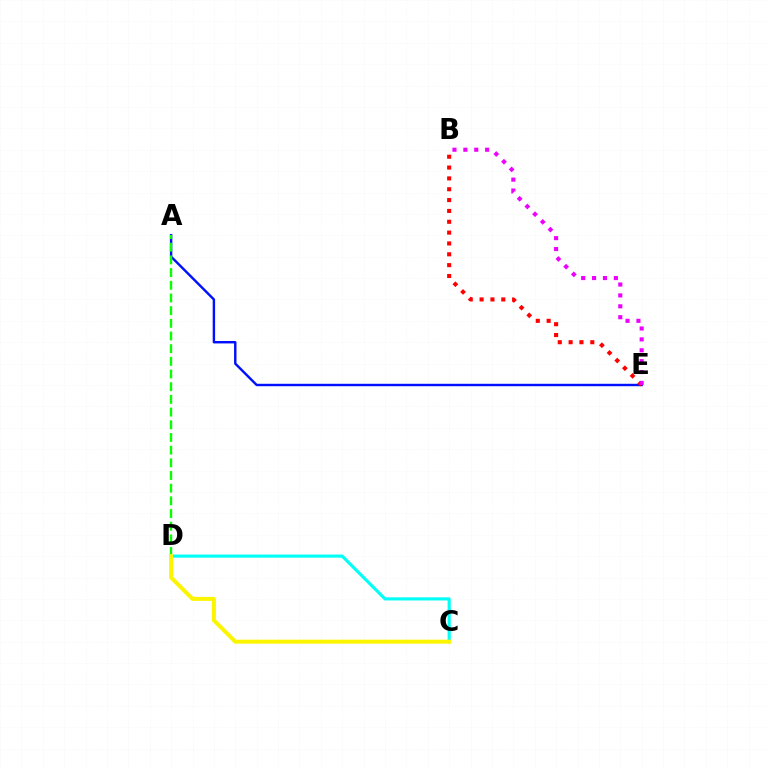{('C', 'D'): [{'color': '#00fff6', 'line_style': 'solid', 'thickness': 2.25}, {'color': '#fcf500', 'line_style': 'solid', 'thickness': 2.87}], ('A', 'E'): [{'color': '#0010ff', 'line_style': 'solid', 'thickness': 1.74}], ('A', 'D'): [{'color': '#08ff00', 'line_style': 'dashed', 'thickness': 1.72}], ('B', 'E'): [{'color': '#ff0000', 'line_style': 'dotted', 'thickness': 2.95}, {'color': '#ee00ff', 'line_style': 'dotted', 'thickness': 2.96}]}